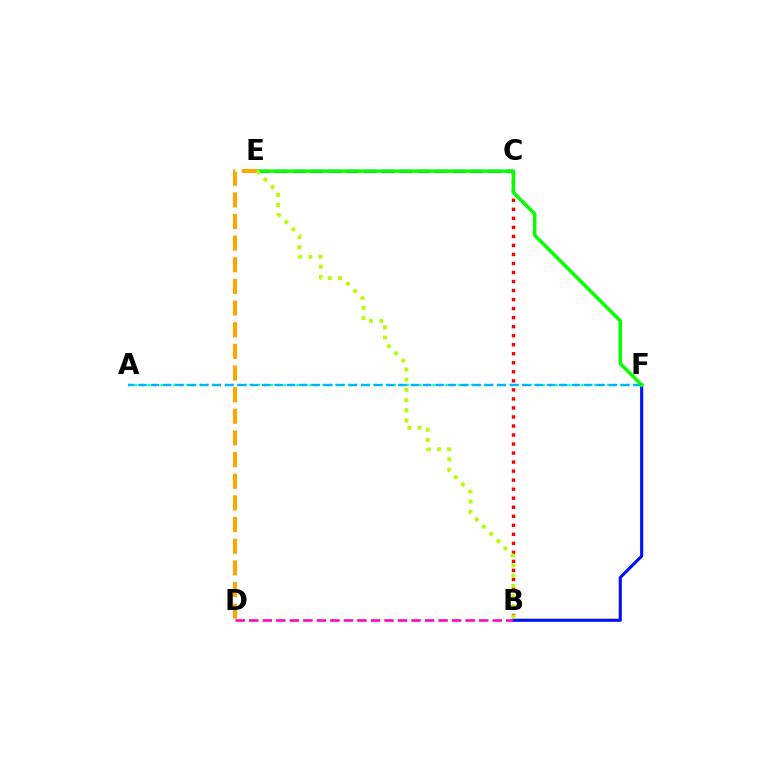{('B', 'F'): [{'color': '#0010ff', 'line_style': 'solid', 'thickness': 2.23}], ('A', 'F'): [{'color': '#00ff9d', 'line_style': 'dotted', 'thickness': 1.76}, {'color': '#00b5ff', 'line_style': 'dashed', 'thickness': 1.68}], ('B', 'D'): [{'color': '#ff00bd', 'line_style': 'dashed', 'thickness': 1.84}], ('B', 'C'): [{'color': '#ff0000', 'line_style': 'dotted', 'thickness': 2.45}], ('C', 'E'): [{'color': '#9b00ff', 'line_style': 'dashed', 'thickness': 2.41}], ('E', 'F'): [{'color': '#08ff00', 'line_style': 'solid', 'thickness': 2.53}], ('D', 'E'): [{'color': '#ffa500', 'line_style': 'dashed', 'thickness': 2.94}], ('B', 'E'): [{'color': '#b3ff00', 'line_style': 'dotted', 'thickness': 2.77}]}